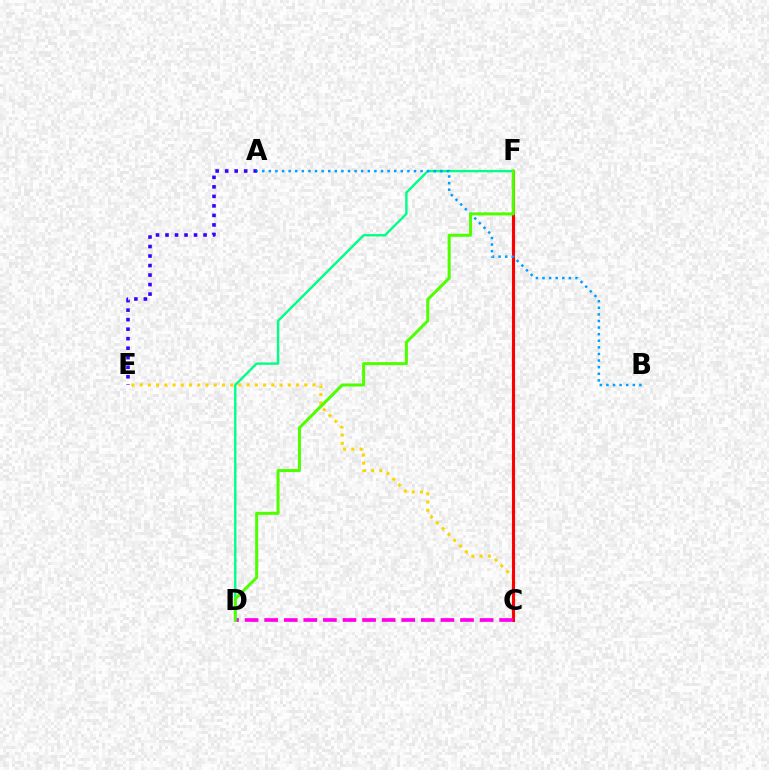{('C', 'E'): [{'color': '#ffd500', 'line_style': 'dotted', 'thickness': 2.24}], ('C', 'F'): [{'color': '#ff0000', 'line_style': 'solid', 'thickness': 2.24}], ('D', 'F'): [{'color': '#00ff86', 'line_style': 'solid', 'thickness': 1.71}, {'color': '#4fff00', 'line_style': 'solid', 'thickness': 2.18}], ('C', 'D'): [{'color': '#ff00ed', 'line_style': 'dashed', 'thickness': 2.66}], ('A', 'E'): [{'color': '#3700ff', 'line_style': 'dotted', 'thickness': 2.58}], ('A', 'B'): [{'color': '#009eff', 'line_style': 'dotted', 'thickness': 1.79}]}